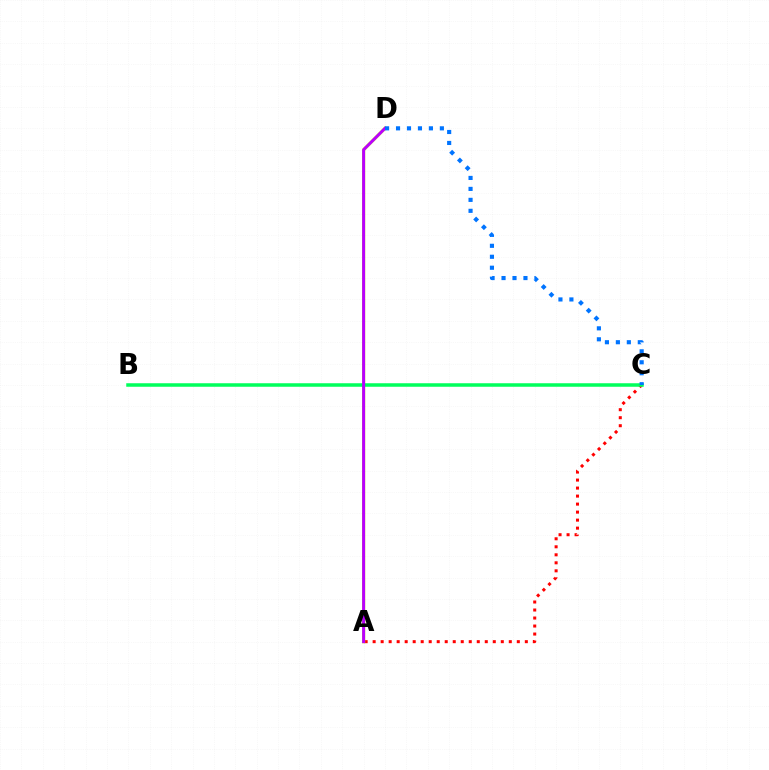{('A', 'C'): [{'color': '#ff0000', 'line_style': 'dotted', 'thickness': 2.18}], ('A', 'D'): [{'color': '#d1ff00', 'line_style': 'solid', 'thickness': 2.28}, {'color': '#b900ff', 'line_style': 'solid', 'thickness': 2.14}], ('B', 'C'): [{'color': '#00ff5c', 'line_style': 'solid', 'thickness': 2.52}], ('C', 'D'): [{'color': '#0074ff', 'line_style': 'dotted', 'thickness': 2.98}]}